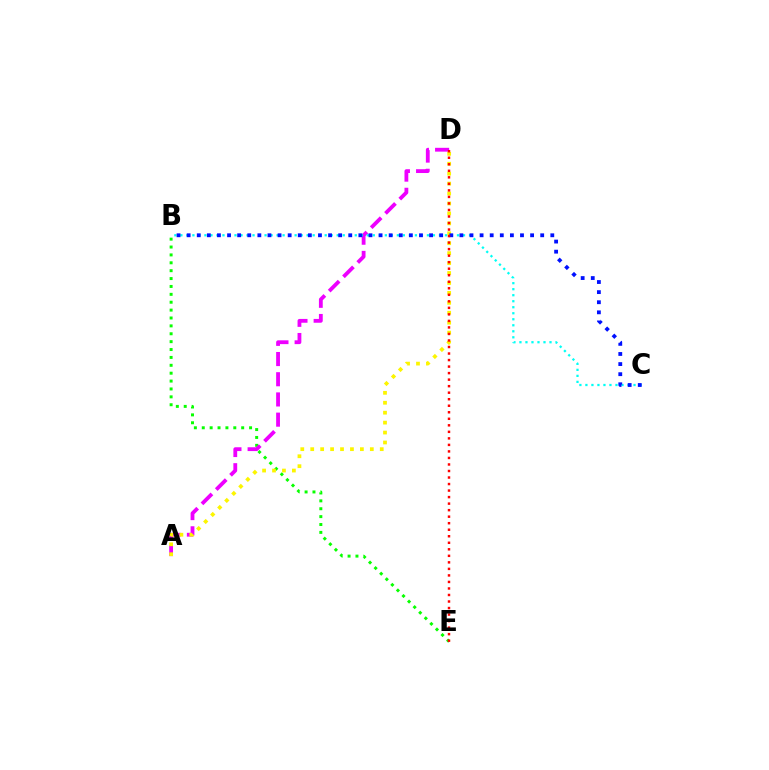{('B', 'E'): [{'color': '#08ff00', 'line_style': 'dotted', 'thickness': 2.14}], ('A', 'D'): [{'color': '#ee00ff', 'line_style': 'dashed', 'thickness': 2.74}, {'color': '#fcf500', 'line_style': 'dotted', 'thickness': 2.7}], ('B', 'C'): [{'color': '#00fff6', 'line_style': 'dotted', 'thickness': 1.63}, {'color': '#0010ff', 'line_style': 'dotted', 'thickness': 2.74}], ('D', 'E'): [{'color': '#ff0000', 'line_style': 'dotted', 'thickness': 1.77}]}